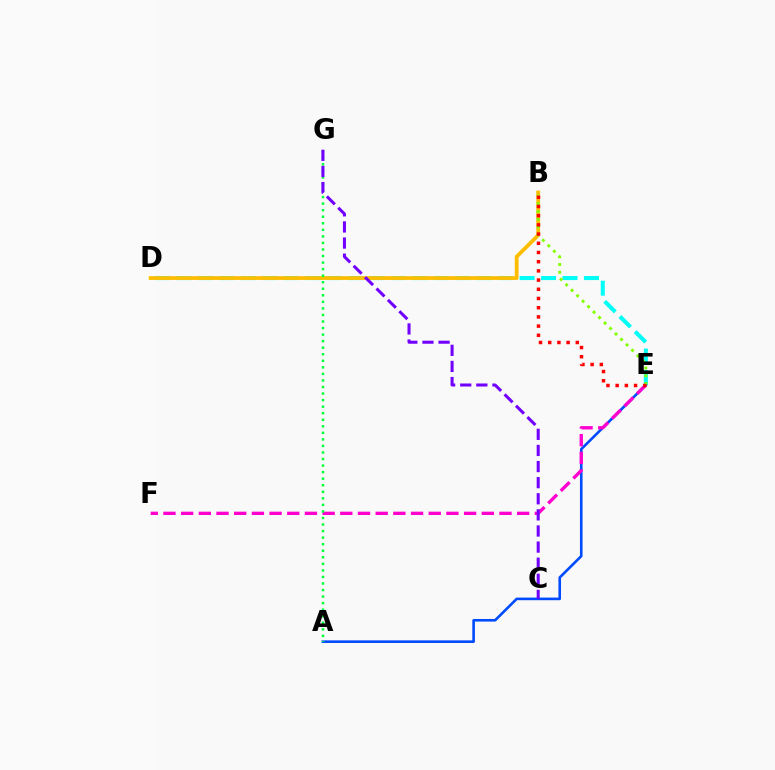{('D', 'E'): [{'color': '#00fff6', 'line_style': 'dashed', 'thickness': 2.91}], ('A', 'E'): [{'color': '#004bff', 'line_style': 'solid', 'thickness': 1.88}], ('B', 'D'): [{'color': '#ffbd00', 'line_style': 'solid', 'thickness': 2.73}], ('E', 'F'): [{'color': '#ff00cf', 'line_style': 'dashed', 'thickness': 2.4}], ('A', 'G'): [{'color': '#00ff39', 'line_style': 'dotted', 'thickness': 1.78}], ('C', 'G'): [{'color': '#7200ff', 'line_style': 'dashed', 'thickness': 2.19}], ('B', 'E'): [{'color': '#84ff00', 'line_style': 'dotted', 'thickness': 2.1}, {'color': '#ff0000', 'line_style': 'dotted', 'thickness': 2.5}]}